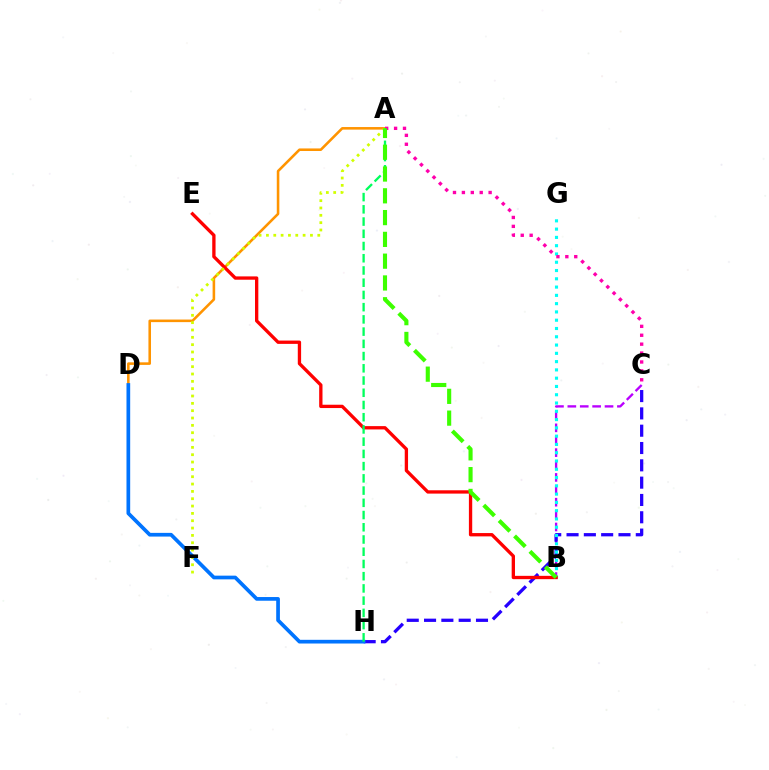{('B', 'C'): [{'color': '#b900ff', 'line_style': 'dashed', 'thickness': 1.68}], ('A', 'D'): [{'color': '#ff9400', 'line_style': 'solid', 'thickness': 1.85}], ('C', 'H'): [{'color': '#2500ff', 'line_style': 'dashed', 'thickness': 2.35}], ('D', 'H'): [{'color': '#0074ff', 'line_style': 'solid', 'thickness': 2.66}], ('B', 'G'): [{'color': '#00fff6', 'line_style': 'dotted', 'thickness': 2.25}], ('A', 'C'): [{'color': '#ff00ac', 'line_style': 'dotted', 'thickness': 2.42}], ('B', 'E'): [{'color': '#ff0000', 'line_style': 'solid', 'thickness': 2.39}], ('A', 'F'): [{'color': '#d1ff00', 'line_style': 'dotted', 'thickness': 1.99}], ('A', 'H'): [{'color': '#00ff5c', 'line_style': 'dashed', 'thickness': 1.66}], ('A', 'B'): [{'color': '#3dff00', 'line_style': 'dashed', 'thickness': 2.96}]}